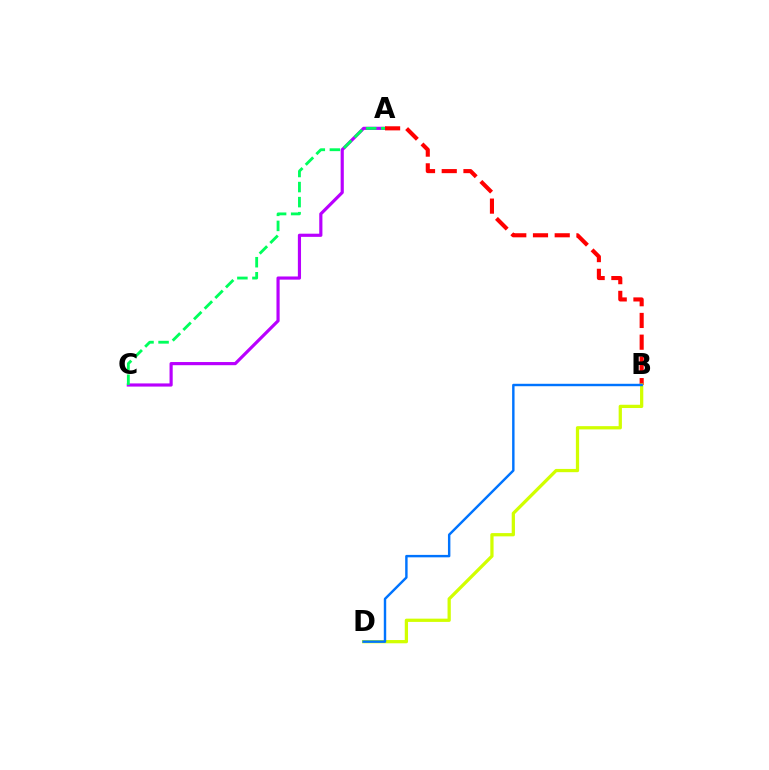{('A', 'C'): [{'color': '#b900ff', 'line_style': 'solid', 'thickness': 2.28}, {'color': '#00ff5c', 'line_style': 'dashed', 'thickness': 2.05}], ('A', 'B'): [{'color': '#ff0000', 'line_style': 'dashed', 'thickness': 2.95}], ('B', 'D'): [{'color': '#d1ff00', 'line_style': 'solid', 'thickness': 2.35}, {'color': '#0074ff', 'line_style': 'solid', 'thickness': 1.75}]}